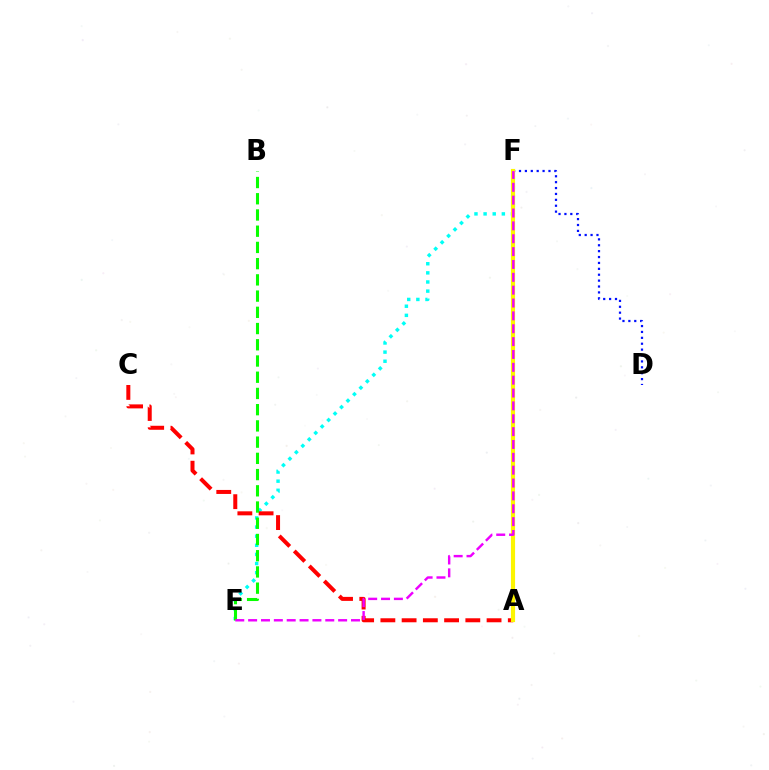{('E', 'F'): [{'color': '#00fff6', 'line_style': 'dotted', 'thickness': 2.48}, {'color': '#ee00ff', 'line_style': 'dashed', 'thickness': 1.75}], ('D', 'F'): [{'color': '#0010ff', 'line_style': 'dotted', 'thickness': 1.6}], ('A', 'C'): [{'color': '#ff0000', 'line_style': 'dashed', 'thickness': 2.89}], ('B', 'E'): [{'color': '#08ff00', 'line_style': 'dashed', 'thickness': 2.2}], ('A', 'F'): [{'color': '#fcf500', 'line_style': 'solid', 'thickness': 2.99}]}